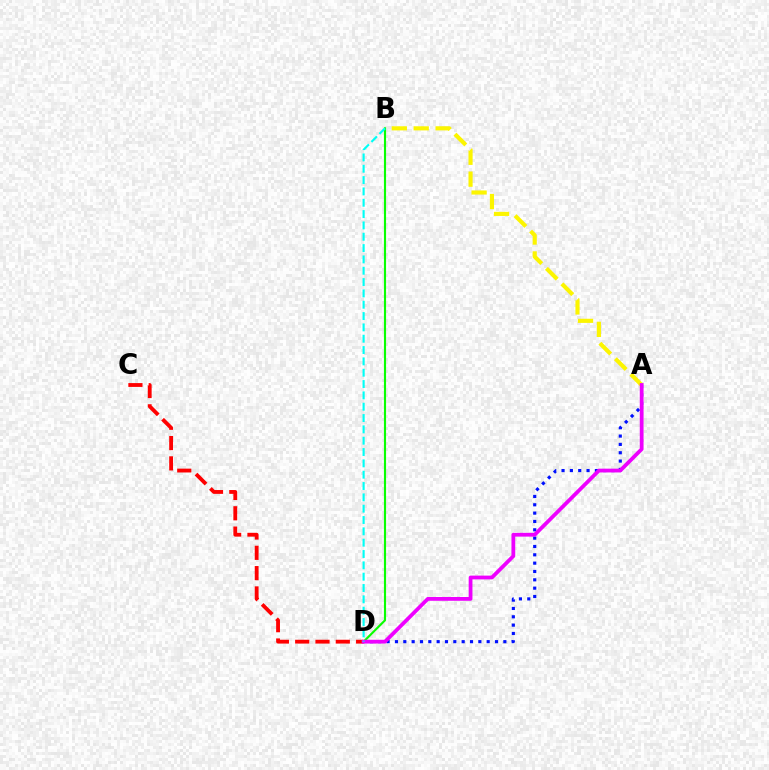{('B', 'D'): [{'color': '#08ff00', 'line_style': 'solid', 'thickness': 1.54}, {'color': '#00fff6', 'line_style': 'dashed', 'thickness': 1.54}], ('C', 'D'): [{'color': '#ff0000', 'line_style': 'dashed', 'thickness': 2.76}], ('A', 'D'): [{'color': '#0010ff', 'line_style': 'dotted', 'thickness': 2.27}, {'color': '#ee00ff', 'line_style': 'solid', 'thickness': 2.72}], ('A', 'B'): [{'color': '#fcf500', 'line_style': 'dashed', 'thickness': 2.98}]}